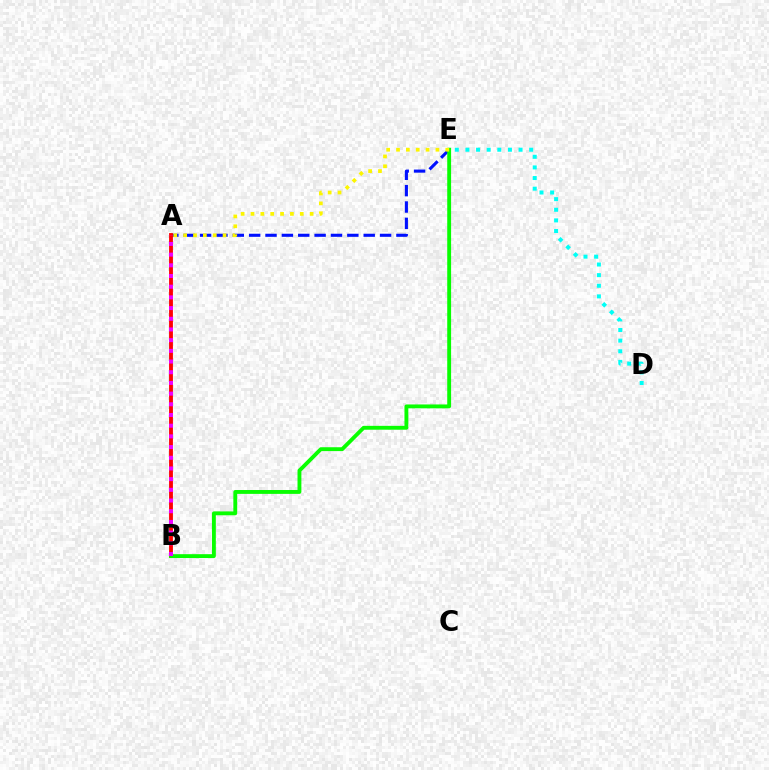{('D', 'E'): [{'color': '#00fff6', 'line_style': 'dotted', 'thickness': 2.89}], ('A', 'E'): [{'color': '#0010ff', 'line_style': 'dashed', 'thickness': 2.22}, {'color': '#fcf500', 'line_style': 'dotted', 'thickness': 2.68}], ('A', 'B'): [{'color': '#ff0000', 'line_style': 'solid', 'thickness': 2.76}, {'color': '#ee00ff', 'line_style': 'dotted', 'thickness': 2.9}], ('B', 'E'): [{'color': '#08ff00', 'line_style': 'solid', 'thickness': 2.78}]}